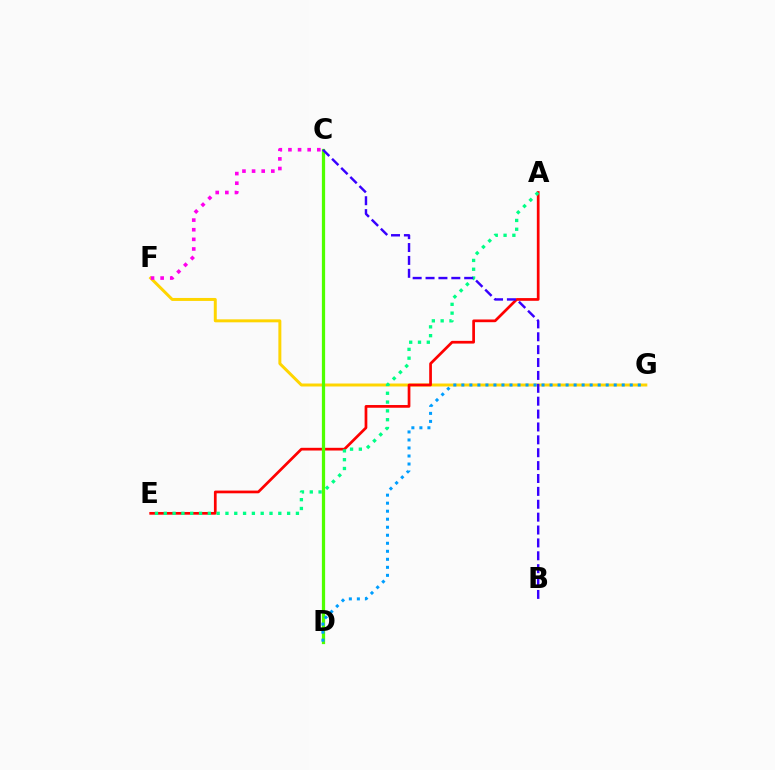{('F', 'G'): [{'color': '#ffd500', 'line_style': 'solid', 'thickness': 2.14}], ('A', 'E'): [{'color': '#ff0000', 'line_style': 'solid', 'thickness': 1.95}, {'color': '#00ff86', 'line_style': 'dotted', 'thickness': 2.39}], ('C', 'D'): [{'color': '#4fff00', 'line_style': 'solid', 'thickness': 2.34}], ('B', 'C'): [{'color': '#3700ff', 'line_style': 'dashed', 'thickness': 1.75}], ('D', 'G'): [{'color': '#009eff', 'line_style': 'dotted', 'thickness': 2.18}], ('C', 'F'): [{'color': '#ff00ed', 'line_style': 'dotted', 'thickness': 2.62}]}